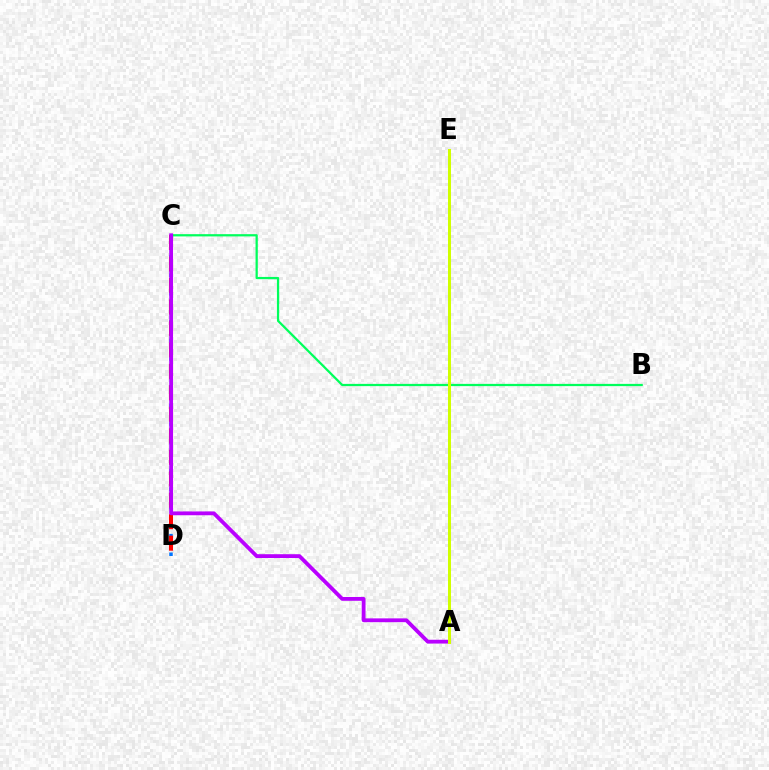{('B', 'C'): [{'color': '#00ff5c', 'line_style': 'solid', 'thickness': 1.62}], ('C', 'D'): [{'color': '#0074ff', 'line_style': 'dotted', 'thickness': 2.53}, {'color': '#ff0000', 'line_style': 'dashed', 'thickness': 2.92}], ('A', 'C'): [{'color': '#b900ff', 'line_style': 'solid', 'thickness': 2.75}], ('A', 'E'): [{'color': '#d1ff00', 'line_style': 'solid', 'thickness': 2.16}]}